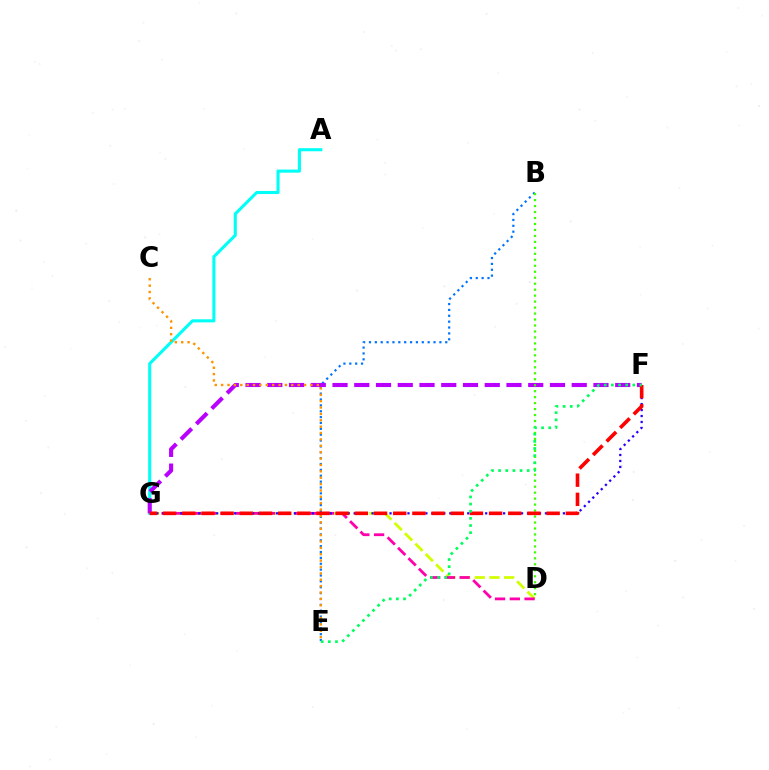{('D', 'G'): [{'color': '#d1ff00', 'line_style': 'dashed', 'thickness': 1.99}, {'color': '#ff00ac', 'line_style': 'dashed', 'thickness': 2.0}], ('B', 'E'): [{'color': '#0074ff', 'line_style': 'dotted', 'thickness': 1.59}], ('A', 'G'): [{'color': '#00fff6', 'line_style': 'solid', 'thickness': 2.22}], ('F', 'G'): [{'color': '#2500ff', 'line_style': 'dotted', 'thickness': 1.62}, {'color': '#b900ff', 'line_style': 'dashed', 'thickness': 2.95}, {'color': '#ff0000', 'line_style': 'dashed', 'thickness': 2.61}], ('B', 'D'): [{'color': '#3dff00', 'line_style': 'dotted', 'thickness': 1.62}], ('C', 'E'): [{'color': '#ff9400', 'line_style': 'dotted', 'thickness': 1.73}], ('E', 'F'): [{'color': '#00ff5c', 'line_style': 'dotted', 'thickness': 1.94}]}